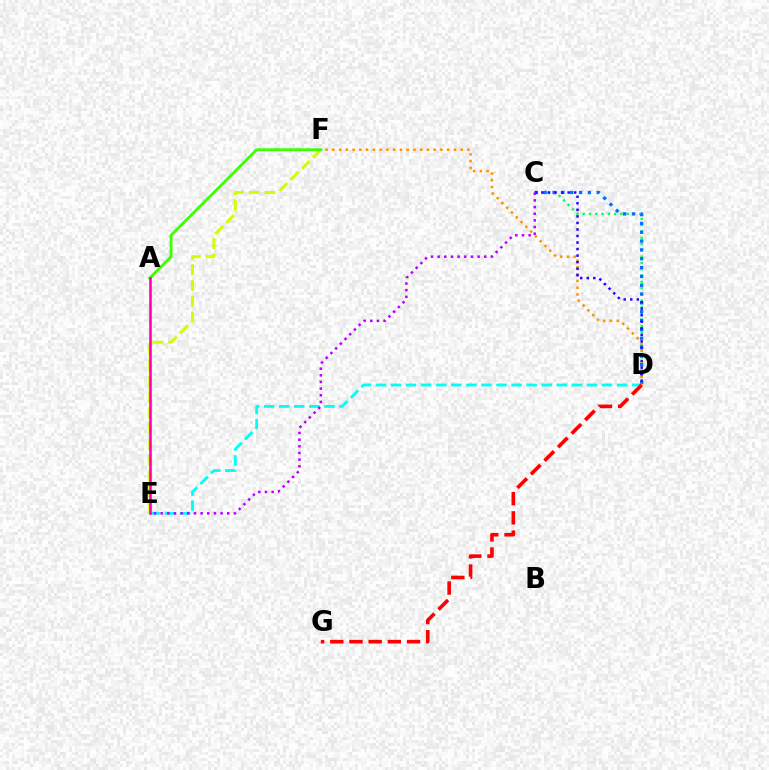{('C', 'D'): [{'color': '#00ff5c', 'line_style': 'dotted', 'thickness': 1.71}, {'color': '#0074ff', 'line_style': 'dotted', 'thickness': 2.4}, {'color': '#2500ff', 'line_style': 'dotted', 'thickness': 1.78}], ('E', 'F'): [{'color': '#d1ff00', 'line_style': 'dashed', 'thickness': 2.14}], ('D', 'F'): [{'color': '#ff9400', 'line_style': 'dotted', 'thickness': 1.84}], ('A', 'F'): [{'color': '#3dff00', 'line_style': 'solid', 'thickness': 2.02}], ('D', 'E'): [{'color': '#00fff6', 'line_style': 'dashed', 'thickness': 2.05}], ('D', 'G'): [{'color': '#ff0000', 'line_style': 'dashed', 'thickness': 2.61}], ('C', 'E'): [{'color': '#b900ff', 'line_style': 'dotted', 'thickness': 1.81}], ('A', 'E'): [{'color': '#ff00ac', 'line_style': 'solid', 'thickness': 1.84}]}